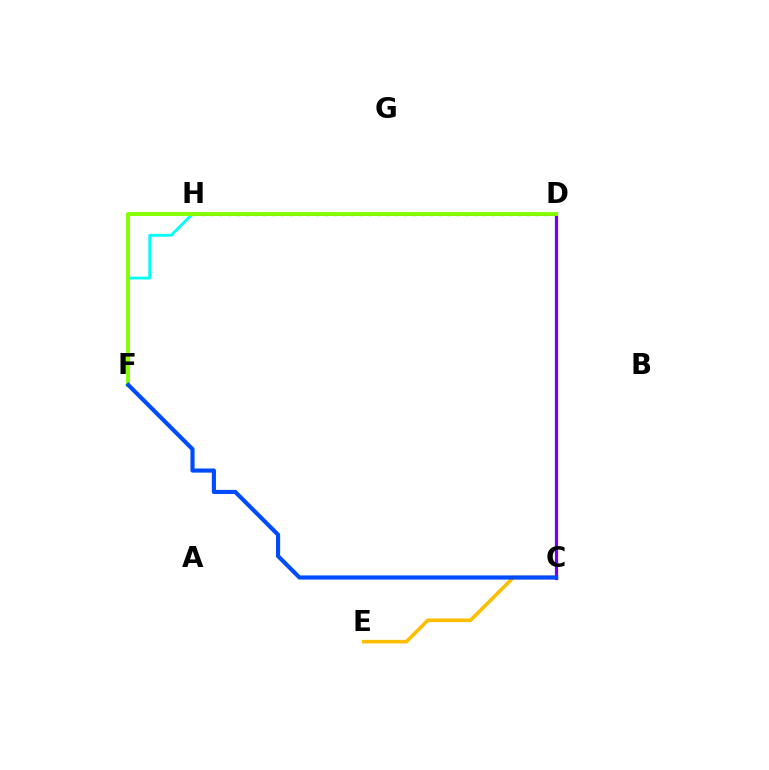{('C', 'E'): [{'color': '#ffbd00', 'line_style': 'solid', 'thickness': 2.59}], ('D', 'H'): [{'color': '#00ff39', 'line_style': 'dotted', 'thickness': 2.39}, {'color': '#ff00cf', 'line_style': 'solid', 'thickness': 1.88}, {'color': '#ff0000', 'line_style': 'dashed', 'thickness': 1.89}], ('C', 'D'): [{'color': '#7200ff', 'line_style': 'solid', 'thickness': 2.33}], ('F', 'H'): [{'color': '#00fff6', 'line_style': 'solid', 'thickness': 2.04}], ('D', 'F'): [{'color': '#84ff00', 'line_style': 'solid', 'thickness': 2.77}], ('C', 'F'): [{'color': '#004bff', 'line_style': 'solid', 'thickness': 2.98}]}